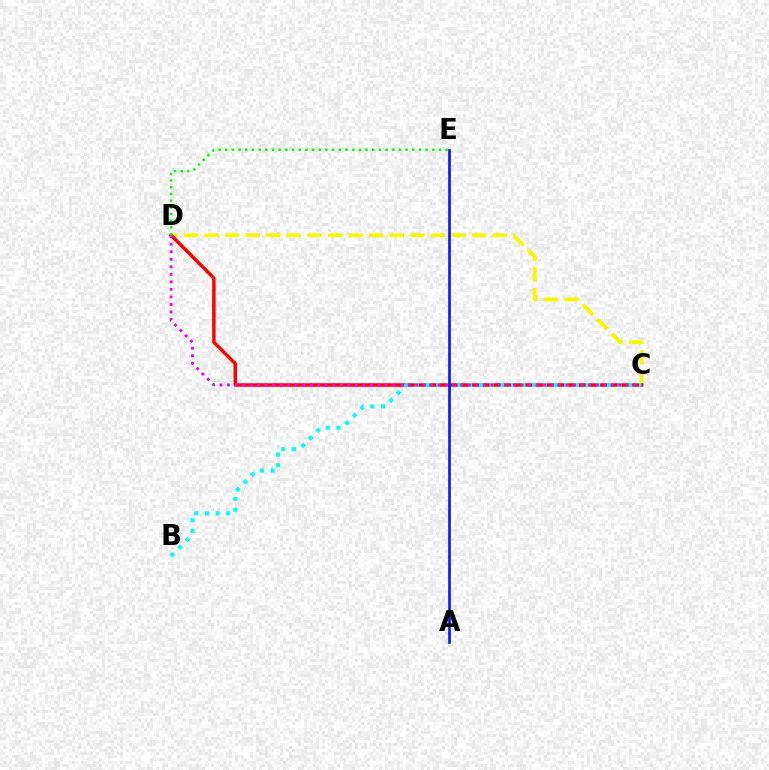{('C', 'D'): [{'color': '#fcf500', 'line_style': 'dashed', 'thickness': 2.8}, {'color': '#ff0000', 'line_style': 'solid', 'thickness': 2.5}, {'color': '#ee00ff', 'line_style': 'dotted', 'thickness': 2.04}], ('B', 'C'): [{'color': '#00fff6', 'line_style': 'dotted', 'thickness': 2.9}], ('D', 'E'): [{'color': '#08ff00', 'line_style': 'dotted', 'thickness': 1.81}], ('A', 'E'): [{'color': '#0010ff', 'line_style': 'solid', 'thickness': 1.84}]}